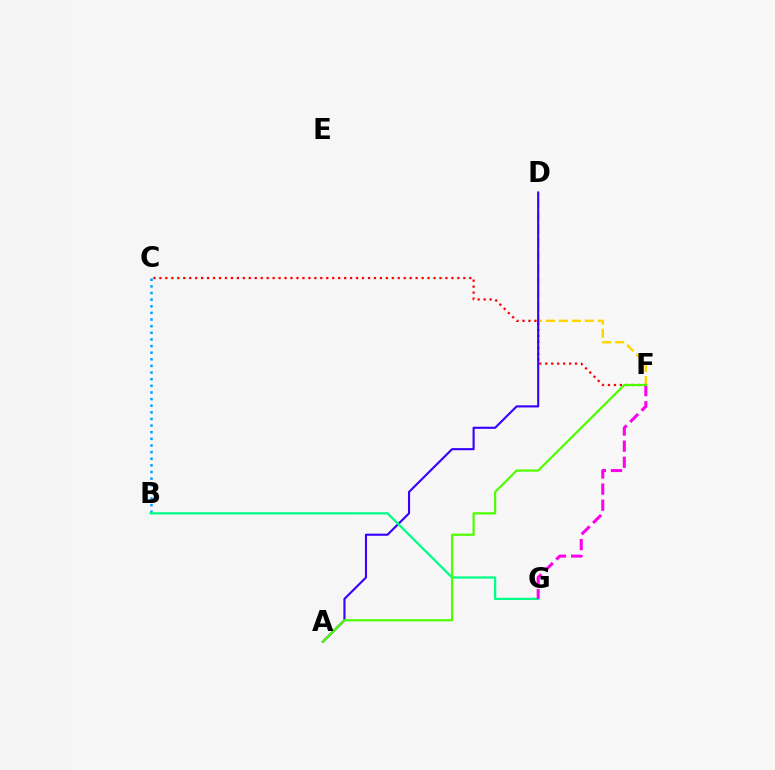{('B', 'C'): [{'color': '#009eff', 'line_style': 'dotted', 'thickness': 1.8}], ('D', 'F'): [{'color': '#ffd500', 'line_style': 'dashed', 'thickness': 1.76}], ('C', 'F'): [{'color': '#ff0000', 'line_style': 'dotted', 'thickness': 1.62}], ('A', 'D'): [{'color': '#3700ff', 'line_style': 'solid', 'thickness': 1.53}], ('B', 'G'): [{'color': '#00ff86', 'line_style': 'solid', 'thickness': 1.62}], ('F', 'G'): [{'color': '#ff00ed', 'line_style': 'dashed', 'thickness': 2.19}], ('A', 'F'): [{'color': '#4fff00', 'line_style': 'solid', 'thickness': 1.59}]}